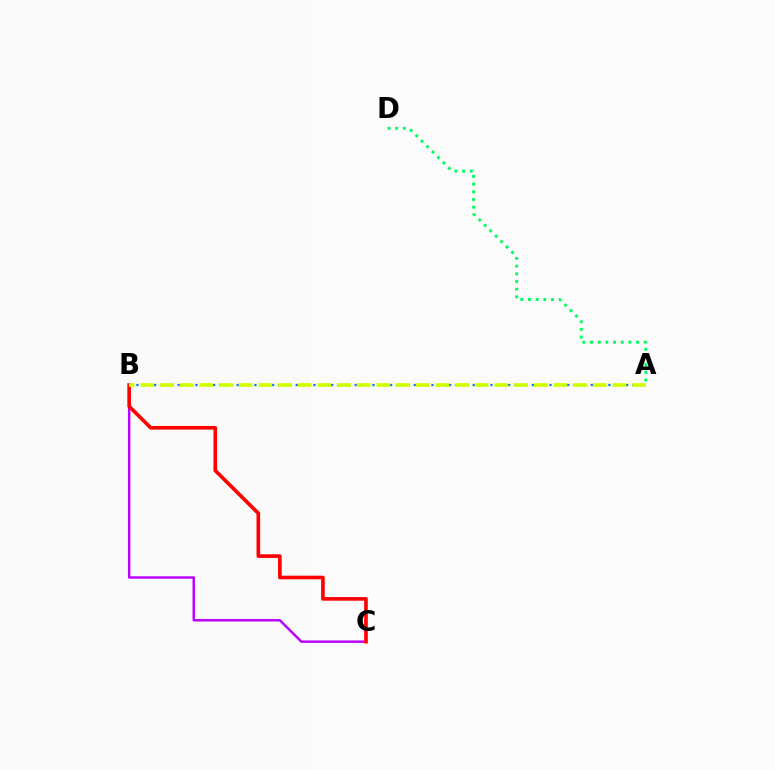{('A', 'D'): [{'color': '#00ff5c', 'line_style': 'dotted', 'thickness': 2.09}], ('A', 'B'): [{'color': '#0074ff', 'line_style': 'dotted', 'thickness': 1.6}, {'color': '#d1ff00', 'line_style': 'dashed', 'thickness': 2.67}], ('B', 'C'): [{'color': '#b900ff', 'line_style': 'solid', 'thickness': 1.75}, {'color': '#ff0000', 'line_style': 'solid', 'thickness': 2.61}]}